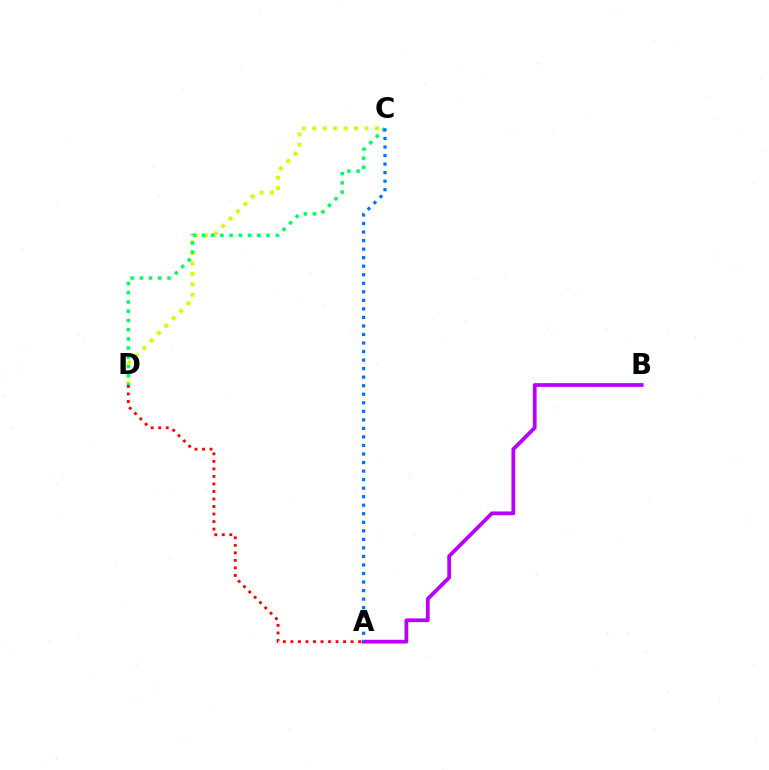{('A', 'D'): [{'color': '#ff0000', 'line_style': 'dotted', 'thickness': 2.04}], ('C', 'D'): [{'color': '#d1ff00', 'line_style': 'dotted', 'thickness': 2.84}, {'color': '#00ff5c', 'line_style': 'dotted', 'thickness': 2.51}], ('A', 'B'): [{'color': '#b900ff', 'line_style': 'solid', 'thickness': 2.71}], ('A', 'C'): [{'color': '#0074ff', 'line_style': 'dotted', 'thickness': 2.32}]}